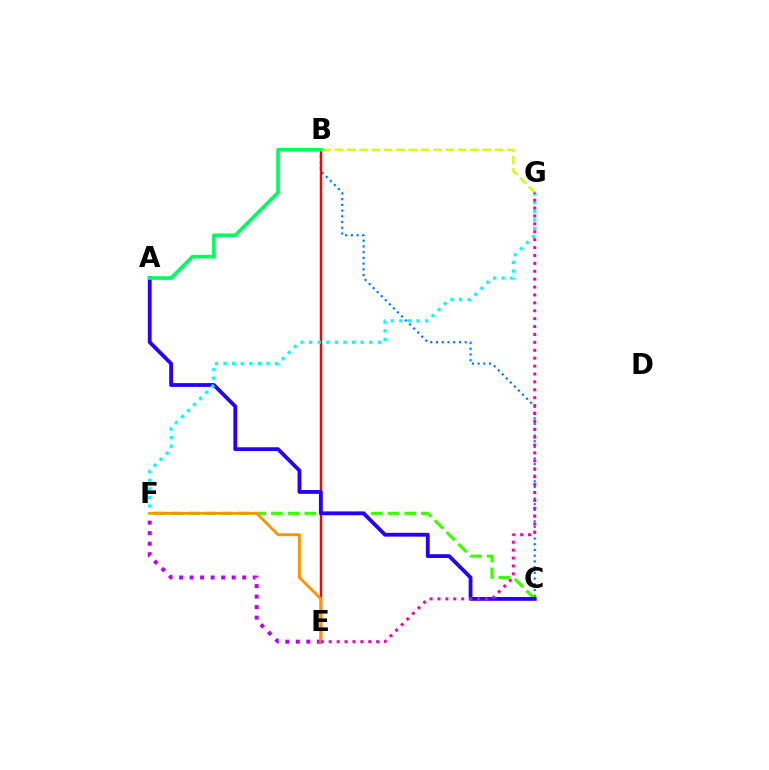{('B', 'C'): [{'color': '#0074ff', 'line_style': 'dotted', 'thickness': 1.55}], ('C', 'F'): [{'color': '#3dff00', 'line_style': 'dashed', 'thickness': 2.26}], ('E', 'F'): [{'color': '#b900ff', 'line_style': 'dotted', 'thickness': 2.86}, {'color': '#ff9400', 'line_style': 'solid', 'thickness': 2.06}], ('B', 'E'): [{'color': '#ff0000', 'line_style': 'solid', 'thickness': 1.76}], ('A', 'C'): [{'color': '#2500ff', 'line_style': 'solid', 'thickness': 2.75}], ('F', 'G'): [{'color': '#00fff6', 'line_style': 'dotted', 'thickness': 2.33}], ('B', 'G'): [{'color': '#d1ff00', 'line_style': 'dashed', 'thickness': 1.67}], ('E', 'G'): [{'color': '#ff00ac', 'line_style': 'dotted', 'thickness': 2.15}], ('A', 'B'): [{'color': '#00ff5c', 'line_style': 'solid', 'thickness': 2.63}]}